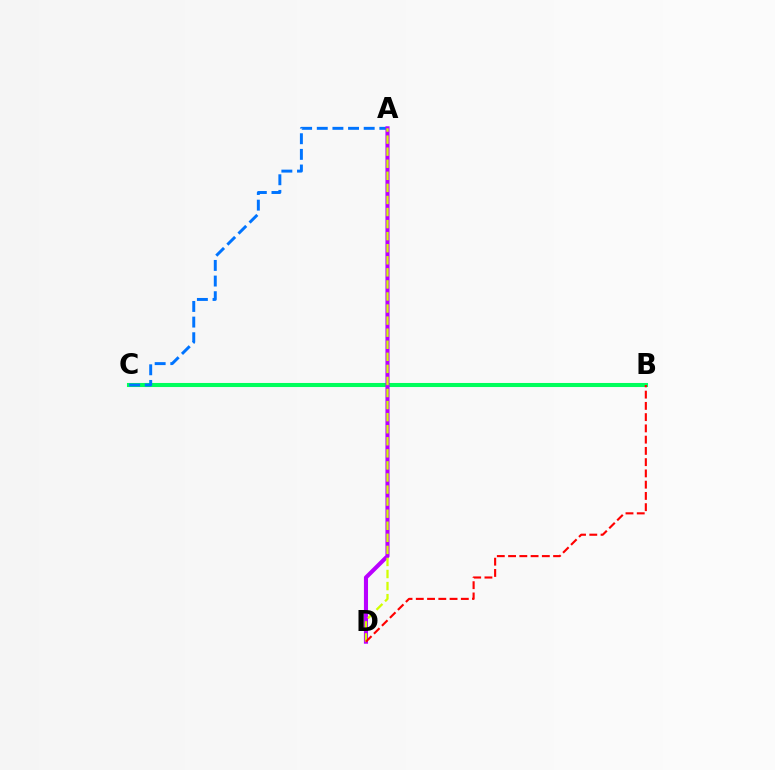{('B', 'C'): [{'color': '#00ff5c', 'line_style': 'solid', 'thickness': 2.92}], ('A', 'C'): [{'color': '#0074ff', 'line_style': 'dashed', 'thickness': 2.12}], ('A', 'D'): [{'color': '#b900ff', 'line_style': 'solid', 'thickness': 2.95}, {'color': '#d1ff00', 'line_style': 'dashed', 'thickness': 1.64}], ('B', 'D'): [{'color': '#ff0000', 'line_style': 'dashed', 'thickness': 1.53}]}